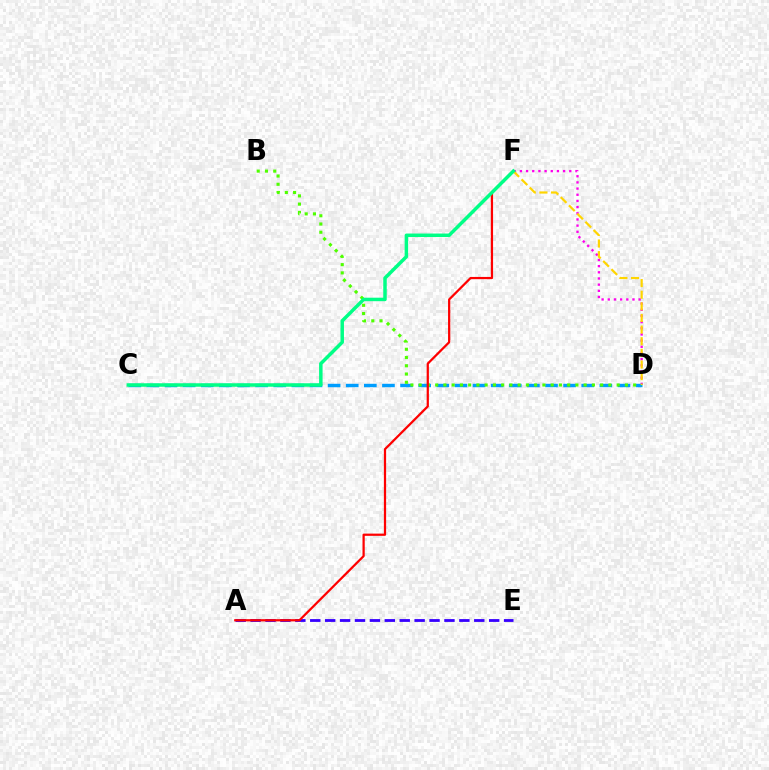{('D', 'F'): [{'color': '#ff00ed', 'line_style': 'dotted', 'thickness': 1.68}, {'color': '#ffd500', 'line_style': 'dashed', 'thickness': 1.58}], ('A', 'E'): [{'color': '#3700ff', 'line_style': 'dashed', 'thickness': 2.03}], ('C', 'D'): [{'color': '#009eff', 'line_style': 'dashed', 'thickness': 2.46}], ('B', 'D'): [{'color': '#4fff00', 'line_style': 'dotted', 'thickness': 2.24}], ('A', 'F'): [{'color': '#ff0000', 'line_style': 'solid', 'thickness': 1.61}], ('C', 'F'): [{'color': '#00ff86', 'line_style': 'solid', 'thickness': 2.51}]}